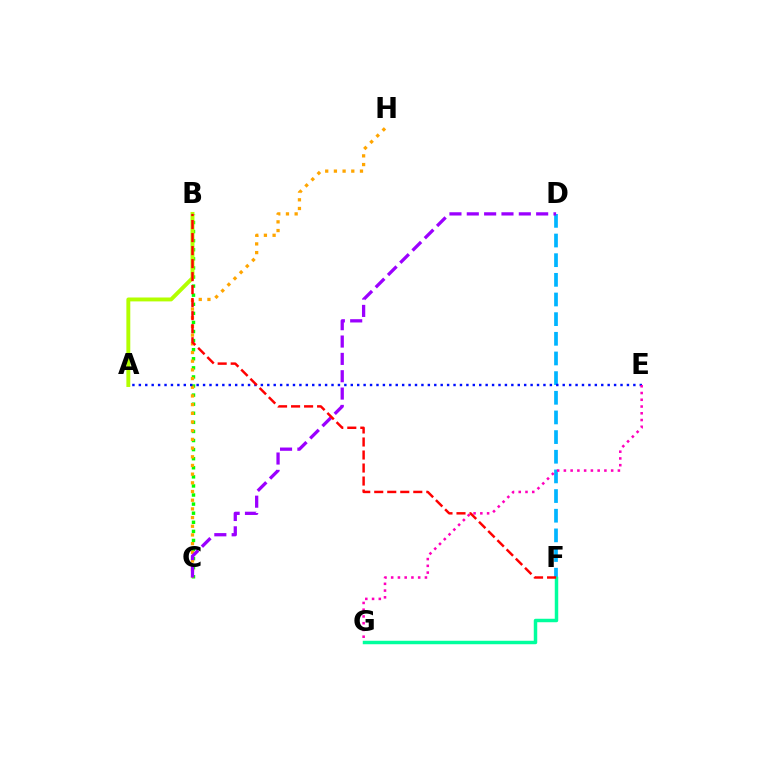{('B', 'C'): [{'color': '#08ff00', 'line_style': 'dotted', 'thickness': 2.47}], ('C', 'H'): [{'color': '#ffa500', 'line_style': 'dotted', 'thickness': 2.36}], ('D', 'F'): [{'color': '#00b5ff', 'line_style': 'dashed', 'thickness': 2.67}], ('A', 'E'): [{'color': '#0010ff', 'line_style': 'dotted', 'thickness': 1.74}], ('F', 'G'): [{'color': '#00ff9d', 'line_style': 'solid', 'thickness': 2.5}], ('C', 'D'): [{'color': '#9b00ff', 'line_style': 'dashed', 'thickness': 2.36}], ('E', 'G'): [{'color': '#ff00bd', 'line_style': 'dotted', 'thickness': 1.83}], ('A', 'B'): [{'color': '#b3ff00', 'line_style': 'solid', 'thickness': 2.81}], ('B', 'F'): [{'color': '#ff0000', 'line_style': 'dashed', 'thickness': 1.77}]}